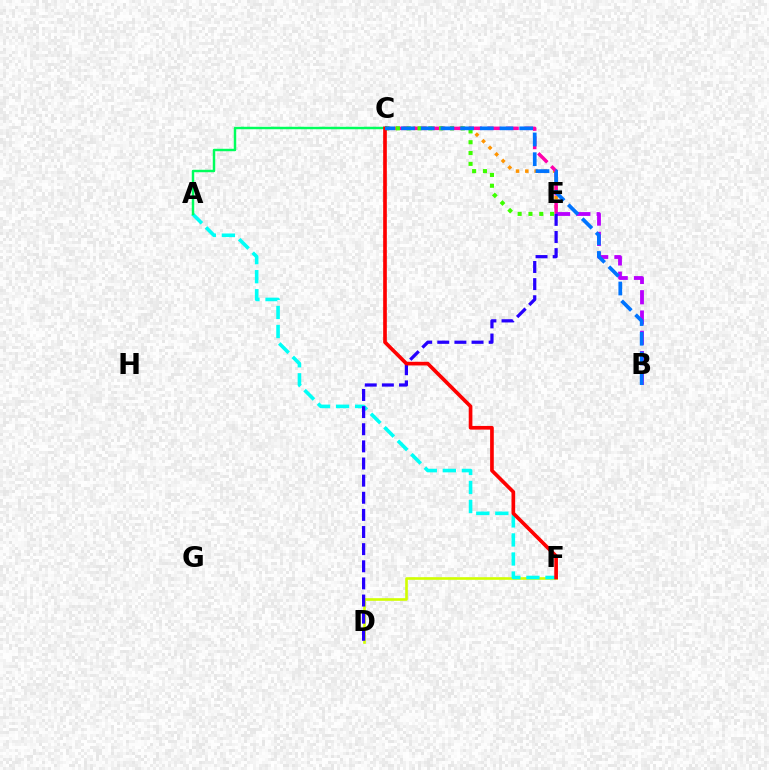{('C', 'E'): [{'color': '#ff9400', 'line_style': 'dotted', 'thickness': 2.52}, {'color': '#ff00ac', 'line_style': 'dashed', 'thickness': 2.5}, {'color': '#3dff00', 'line_style': 'dotted', 'thickness': 2.94}], ('B', 'E'): [{'color': '#b900ff', 'line_style': 'dashed', 'thickness': 2.75}], ('D', 'F'): [{'color': '#d1ff00', 'line_style': 'solid', 'thickness': 1.89}], ('A', 'F'): [{'color': '#00fff6', 'line_style': 'dashed', 'thickness': 2.59}], ('A', 'C'): [{'color': '#00ff5c', 'line_style': 'solid', 'thickness': 1.77}], ('D', 'E'): [{'color': '#2500ff', 'line_style': 'dashed', 'thickness': 2.33}], ('C', 'F'): [{'color': '#ff0000', 'line_style': 'solid', 'thickness': 2.64}], ('B', 'C'): [{'color': '#0074ff', 'line_style': 'dashed', 'thickness': 2.68}]}